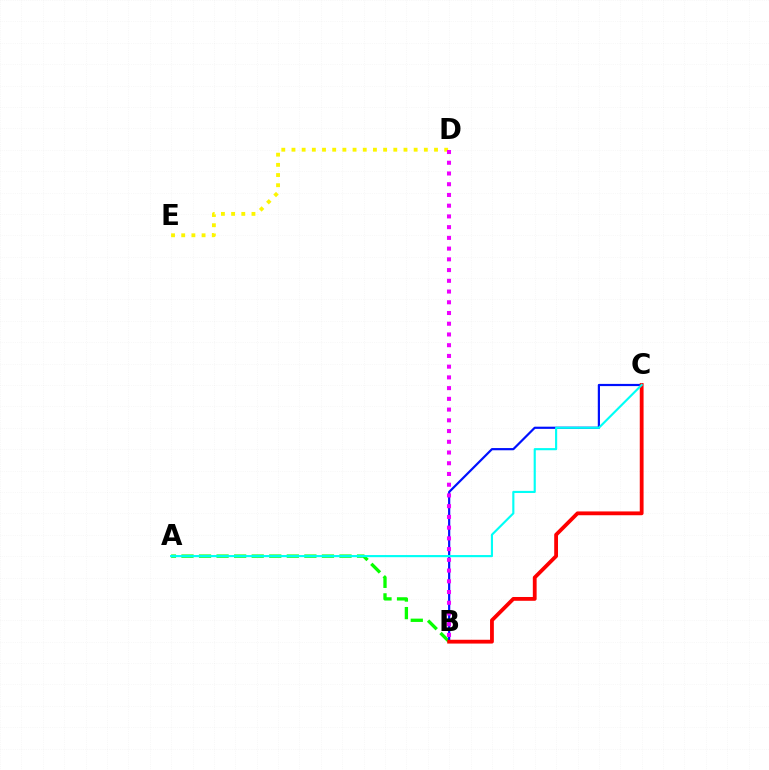{('D', 'E'): [{'color': '#fcf500', 'line_style': 'dotted', 'thickness': 2.77}], ('A', 'B'): [{'color': '#08ff00', 'line_style': 'dashed', 'thickness': 2.39}], ('B', 'C'): [{'color': '#0010ff', 'line_style': 'solid', 'thickness': 1.58}, {'color': '#ff0000', 'line_style': 'solid', 'thickness': 2.74}], ('B', 'D'): [{'color': '#ee00ff', 'line_style': 'dotted', 'thickness': 2.92}], ('A', 'C'): [{'color': '#00fff6', 'line_style': 'solid', 'thickness': 1.54}]}